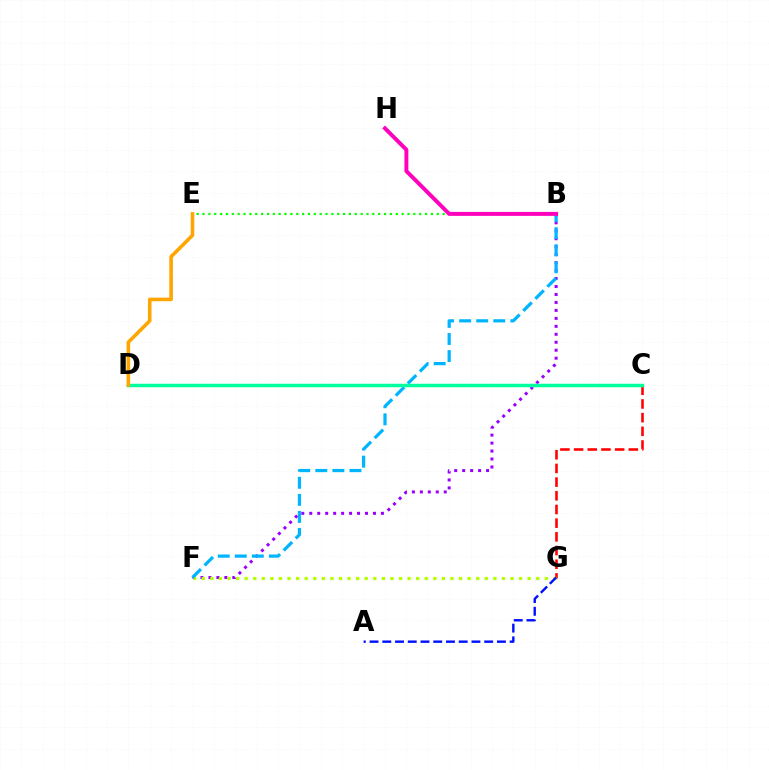{('C', 'G'): [{'color': '#ff0000', 'line_style': 'dashed', 'thickness': 1.86}], ('B', 'F'): [{'color': '#9b00ff', 'line_style': 'dotted', 'thickness': 2.16}, {'color': '#00b5ff', 'line_style': 'dashed', 'thickness': 2.32}], ('F', 'G'): [{'color': '#b3ff00', 'line_style': 'dotted', 'thickness': 2.33}], ('C', 'D'): [{'color': '#00ff9d', 'line_style': 'solid', 'thickness': 2.51}], ('B', 'E'): [{'color': '#08ff00', 'line_style': 'dotted', 'thickness': 1.59}], ('A', 'G'): [{'color': '#0010ff', 'line_style': 'dashed', 'thickness': 1.73}], ('B', 'H'): [{'color': '#ff00bd', 'line_style': 'solid', 'thickness': 2.84}], ('D', 'E'): [{'color': '#ffa500', 'line_style': 'solid', 'thickness': 2.57}]}